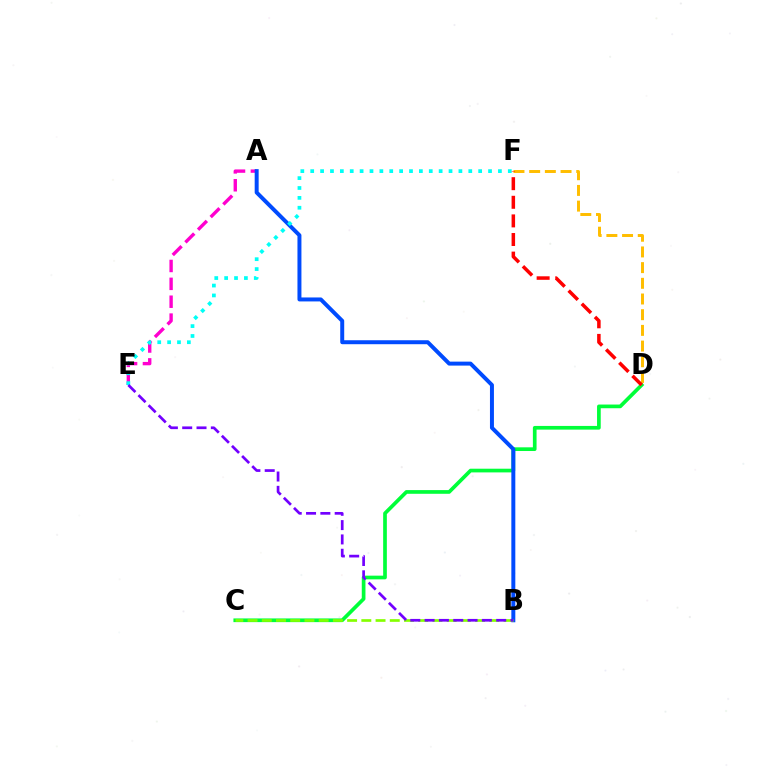{('A', 'E'): [{'color': '#ff00cf', 'line_style': 'dashed', 'thickness': 2.43}], ('C', 'D'): [{'color': '#00ff39', 'line_style': 'solid', 'thickness': 2.66}], ('A', 'B'): [{'color': '#004bff', 'line_style': 'solid', 'thickness': 2.86}], ('B', 'C'): [{'color': '#84ff00', 'line_style': 'dashed', 'thickness': 1.93}], ('D', 'F'): [{'color': '#ffbd00', 'line_style': 'dashed', 'thickness': 2.13}, {'color': '#ff0000', 'line_style': 'dashed', 'thickness': 2.53}], ('E', 'F'): [{'color': '#00fff6', 'line_style': 'dotted', 'thickness': 2.68}], ('B', 'E'): [{'color': '#7200ff', 'line_style': 'dashed', 'thickness': 1.95}]}